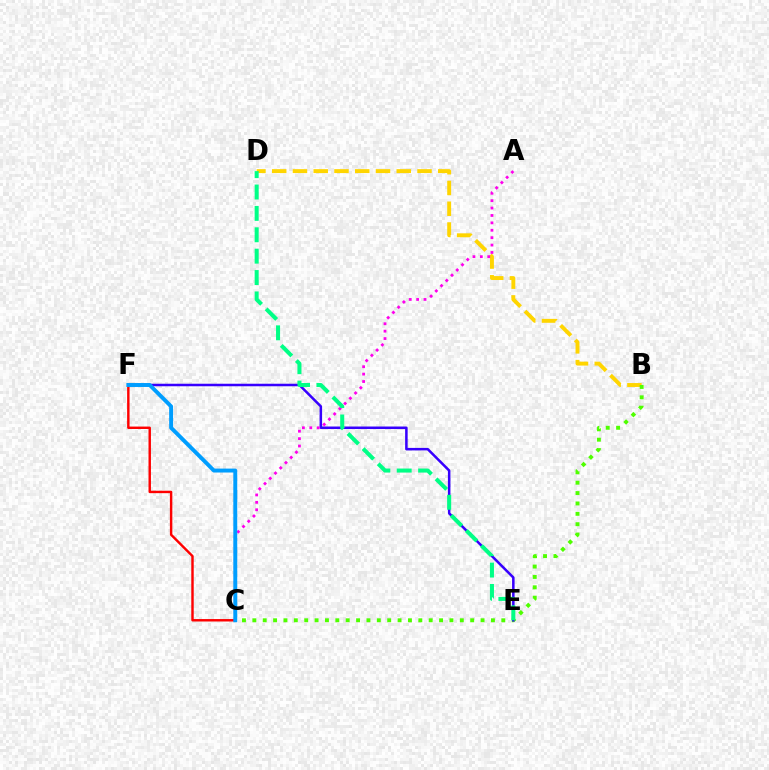{('B', 'D'): [{'color': '#ffd500', 'line_style': 'dashed', 'thickness': 2.82}], ('C', 'F'): [{'color': '#ff0000', 'line_style': 'solid', 'thickness': 1.75}, {'color': '#009eff', 'line_style': 'solid', 'thickness': 2.83}], ('B', 'C'): [{'color': '#4fff00', 'line_style': 'dotted', 'thickness': 2.82}], ('E', 'F'): [{'color': '#3700ff', 'line_style': 'solid', 'thickness': 1.82}], ('A', 'C'): [{'color': '#ff00ed', 'line_style': 'dotted', 'thickness': 2.01}], ('D', 'E'): [{'color': '#00ff86', 'line_style': 'dashed', 'thickness': 2.9}]}